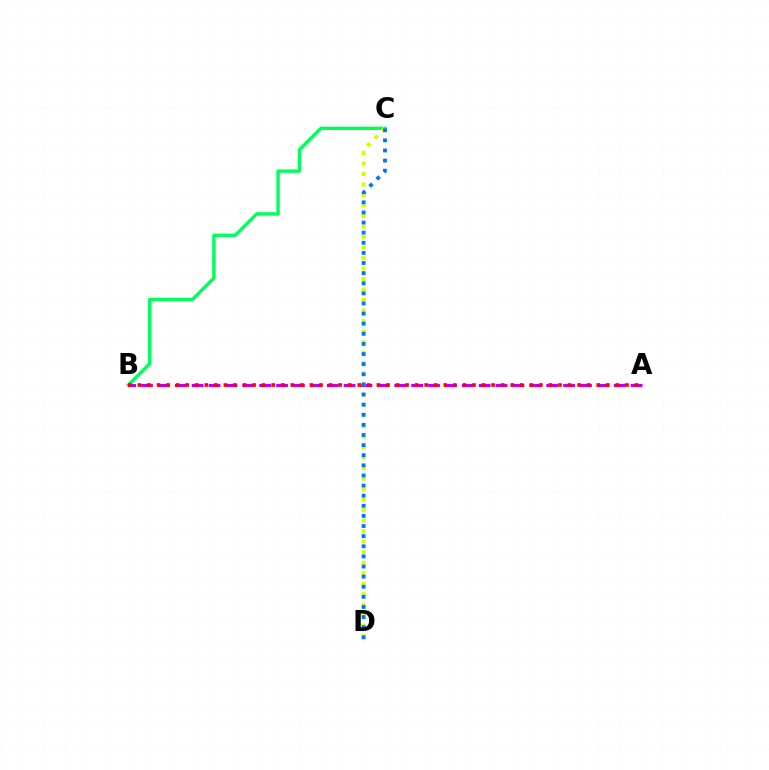{('B', 'C'): [{'color': '#00ff5c', 'line_style': 'solid', 'thickness': 2.45}], ('A', 'B'): [{'color': '#b900ff', 'line_style': 'dashed', 'thickness': 2.29}, {'color': '#ff0000', 'line_style': 'dotted', 'thickness': 2.6}], ('C', 'D'): [{'color': '#d1ff00', 'line_style': 'dotted', 'thickness': 2.85}, {'color': '#0074ff', 'line_style': 'dotted', 'thickness': 2.75}]}